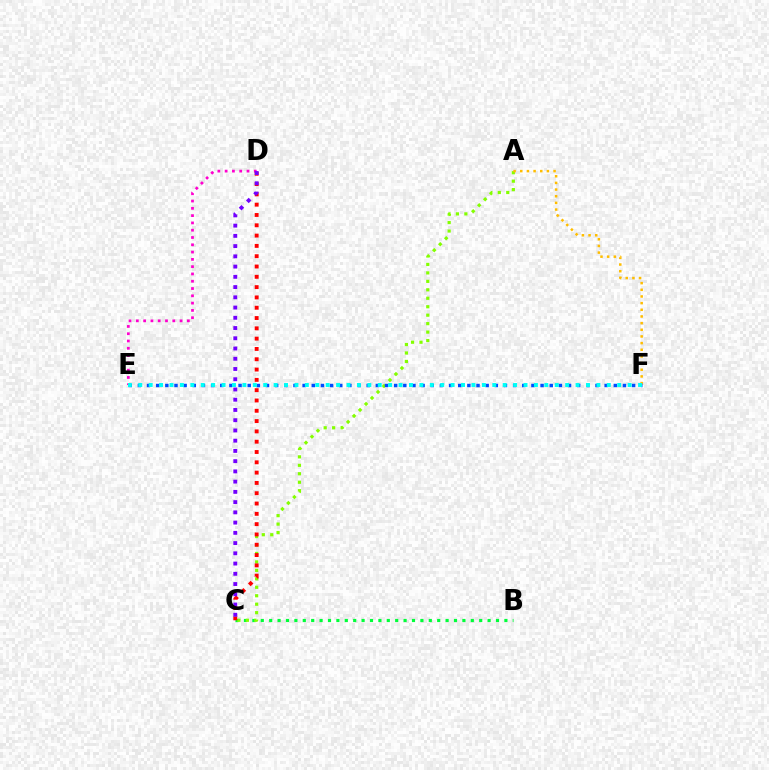{('D', 'E'): [{'color': '#ff00cf', 'line_style': 'dotted', 'thickness': 1.98}], ('B', 'C'): [{'color': '#00ff39', 'line_style': 'dotted', 'thickness': 2.28}], ('A', 'C'): [{'color': '#84ff00', 'line_style': 'dotted', 'thickness': 2.3}], ('C', 'D'): [{'color': '#ff0000', 'line_style': 'dotted', 'thickness': 2.8}, {'color': '#7200ff', 'line_style': 'dotted', 'thickness': 2.78}], ('A', 'F'): [{'color': '#ffbd00', 'line_style': 'dotted', 'thickness': 1.81}], ('E', 'F'): [{'color': '#004bff', 'line_style': 'dotted', 'thickness': 2.49}, {'color': '#00fff6', 'line_style': 'dotted', 'thickness': 2.83}]}